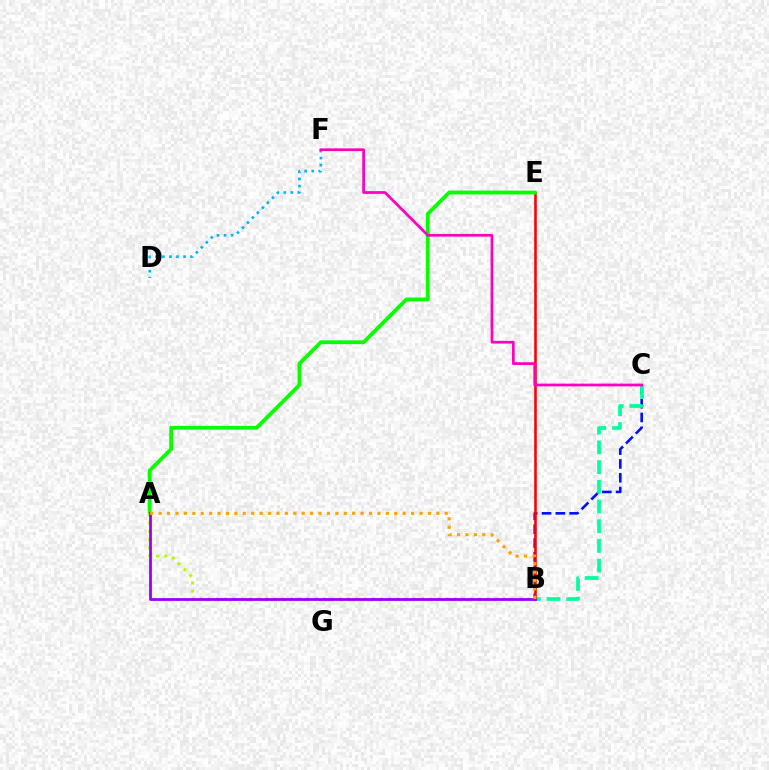{('B', 'C'): [{'color': '#0010ff', 'line_style': 'dashed', 'thickness': 1.88}, {'color': '#00ff9d', 'line_style': 'dashed', 'thickness': 2.68}], ('D', 'F'): [{'color': '#00b5ff', 'line_style': 'dotted', 'thickness': 1.91}], ('B', 'E'): [{'color': '#ff0000', 'line_style': 'solid', 'thickness': 1.86}], ('A', 'E'): [{'color': '#08ff00', 'line_style': 'solid', 'thickness': 2.74}], ('A', 'B'): [{'color': '#b3ff00', 'line_style': 'dotted', 'thickness': 2.23}, {'color': '#9b00ff', 'line_style': 'solid', 'thickness': 2.01}, {'color': '#ffa500', 'line_style': 'dotted', 'thickness': 2.29}], ('C', 'F'): [{'color': '#ff00bd', 'line_style': 'solid', 'thickness': 1.97}]}